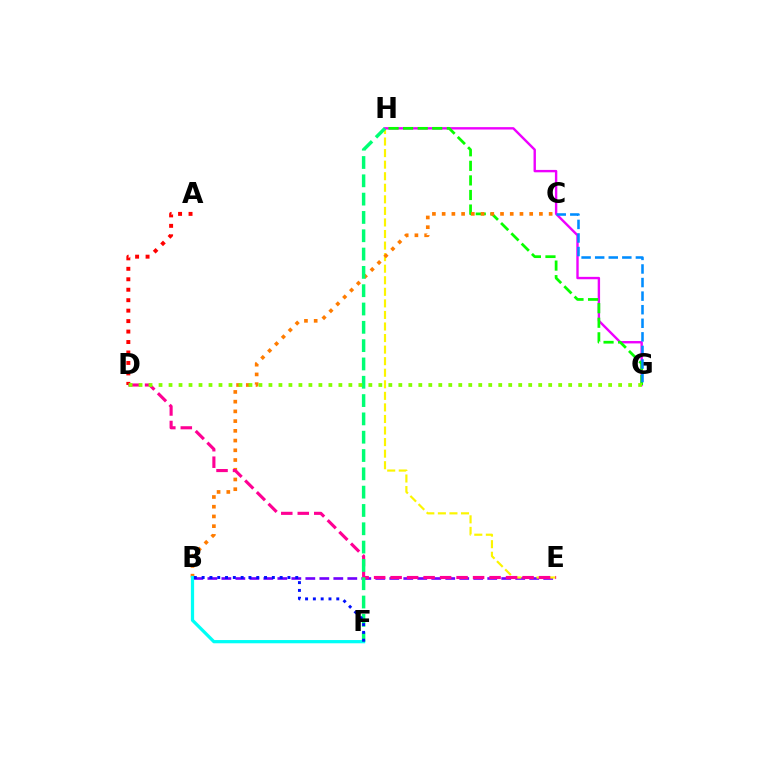{('A', 'D'): [{'color': '#ff0000', 'line_style': 'dotted', 'thickness': 2.84}], ('B', 'E'): [{'color': '#7200ff', 'line_style': 'dashed', 'thickness': 1.9}], ('E', 'H'): [{'color': '#fcf500', 'line_style': 'dashed', 'thickness': 1.57}], ('G', 'H'): [{'color': '#ee00ff', 'line_style': 'solid', 'thickness': 1.72}, {'color': '#08ff00', 'line_style': 'dashed', 'thickness': 1.98}], ('B', 'C'): [{'color': '#ff7c00', 'line_style': 'dotted', 'thickness': 2.64}], ('D', 'E'): [{'color': '#ff0094', 'line_style': 'dashed', 'thickness': 2.24}], ('C', 'G'): [{'color': '#008cff', 'line_style': 'dashed', 'thickness': 1.84}], ('B', 'F'): [{'color': '#00fff6', 'line_style': 'solid', 'thickness': 2.33}, {'color': '#0010ff', 'line_style': 'dotted', 'thickness': 2.12}], ('F', 'H'): [{'color': '#00ff74', 'line_style': 'dashed', 'thickness': 2.49}], ('D', 'G'): [{'color': '#84ff00', 'line_style': 'dotted', 'thickness': 2.71}]}